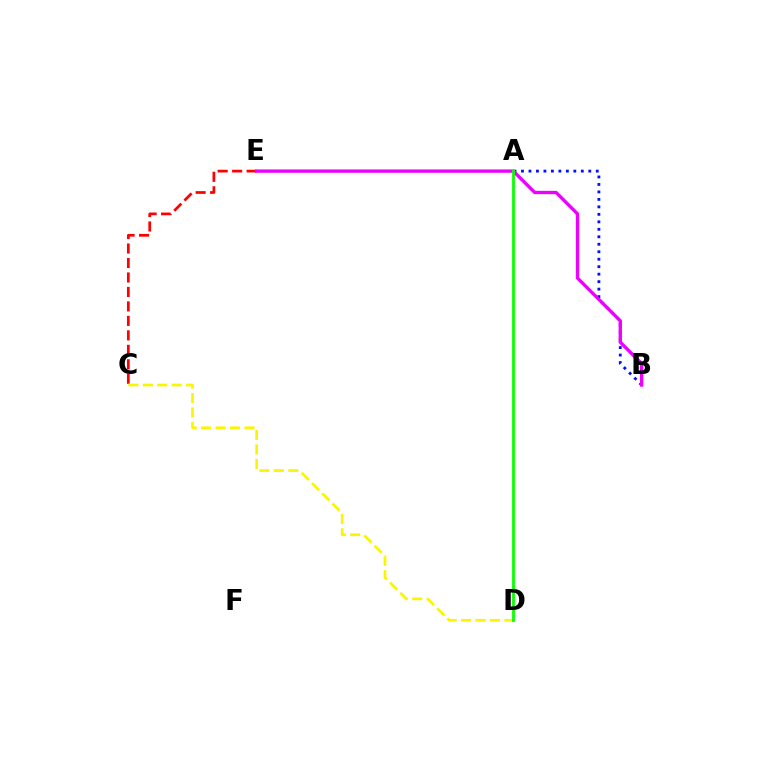{('C', 'E'): [{'color': '#ff0000', 'line_style': 'dashed', 'thickness': 1.97}], ('A', 'E'): [{'color': '#00fff6', 'line_style': 'dotted', 'thickness': 1.56}], ('A', 'B'): [{'color': '#0010ff', 'line_style': 'dotted', 'thickness': 2.03}], ('B', 'E'): [{'color': '#ee00ff', 'line_style': 'solid', 'thickness': 2.41}], ('C', 'D'): [{'color': '#fcf500', 'line_style': 'dashed', 'thickness': 1.96}], ('A', 'D'): [{'color': '#08ff00', 'line_style': 'solid', 'thickness': 2.01}]}